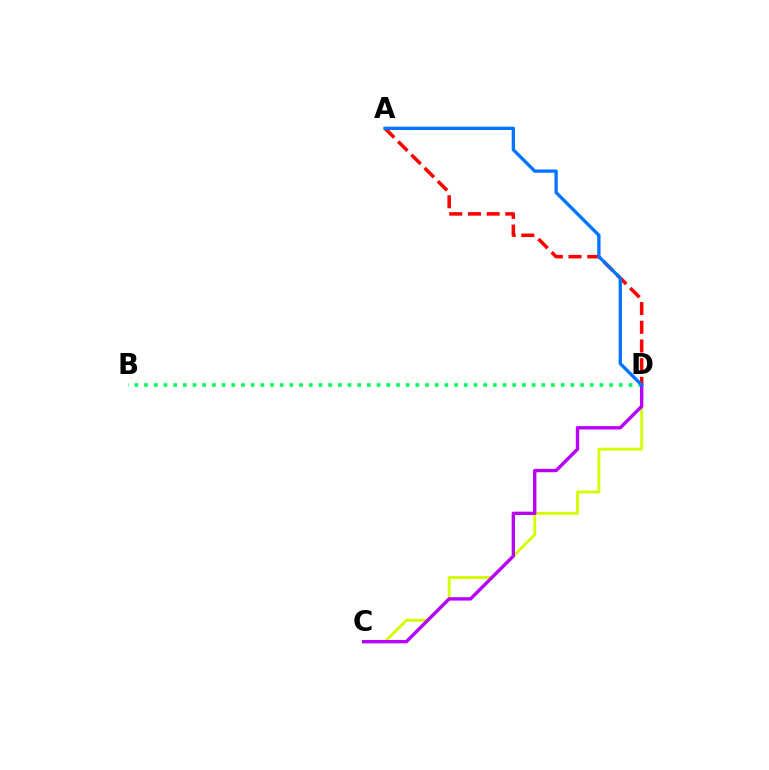{('A', 'D'): [{'color': '#ff0000', 'line_style': 'dashed', 'thickness': 2.54}, {'color': '#0074ff', 'line_style': 'solid', 'thickness': 2.38}], ('B', 'D'): [{'color': '#00ff5c', 'line_style': 'dotted', 'thickness': 2.63}], ('C', 'D'): [{'color': '#d1ff00', 'line_style': 'solid', 'thickness': 2.08}, {'color': '#b900ff', 'line_style': 'solid', 'thickness': 2.43}]}